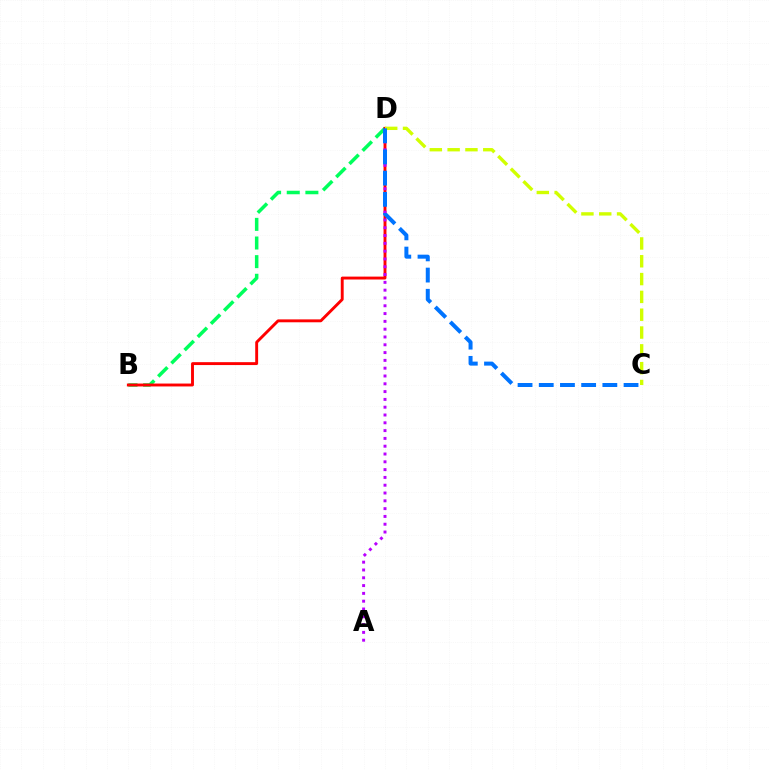{('B', 'D'): [{'color': '#00ff5c', 'line_style': 'dashed', 'thickness': 2.53}, {'color': '#ff0000', 'line_style': 'solid', 'thickness': 2.09}], ('A', 'D'): [{'color': '#b900ff', 'line_style': 'dotted', 'thickness': 2.12}], ('C', 'D'): [{'color': '#d1ff00', 'line_style': 'dashed', 'thickness': 2.42}, {'color': '#0074ff', 'line_style': 'dashed', 'thickness': 2.88}]}